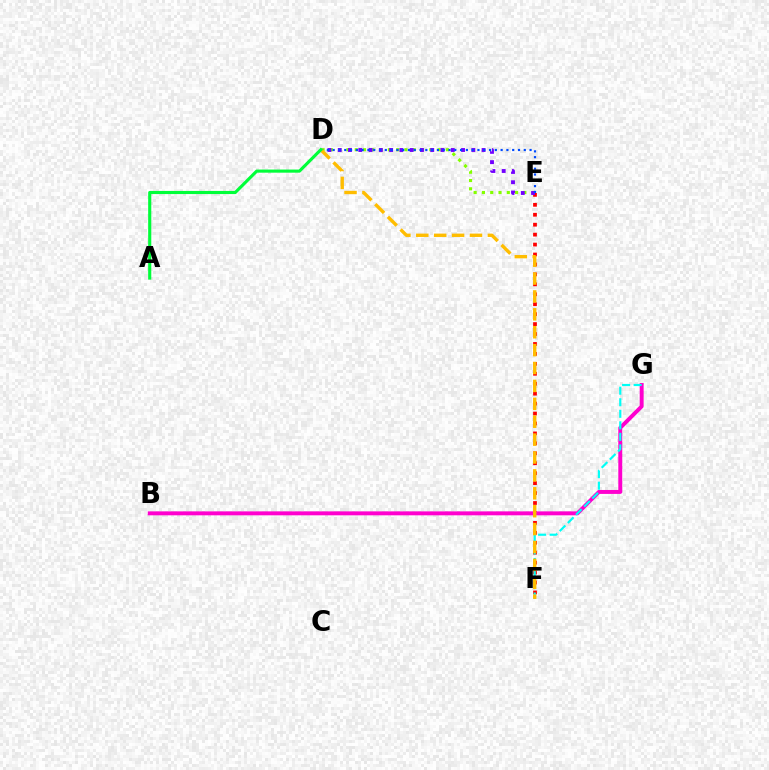{('D', 'E'): [{'color': '#84ff00', 'line_style': 'dotted', 'thickness': 2.25}, {'color': '#7200ff', 'line_style': 'dotted', 'thickness': 2.79}, {'color': '#004bff', 'line_style': 'dotted', 'thickness': 1.57}], ('E', 'F'): [{'color': '#ff0000', 'line_style': 'dotted', 'thickness': 2.7}], ('B', 'G'): [{'color': '#ff00cf', 'line_style': 'solid', 'thickness': 2.84}], ('F', 'G'): [{'color': '#00fff6', 'line_style': 'dashed', 'thickness': 1.57}], ('D', 'F'): [{'color': '#ffbd00', 'line_style': 'dashed', 'thickness': 2.43}], ('A', 'D'): [{'color': '#00ff39', 'line_style': 'solid', 'thickness': 2.25}]}